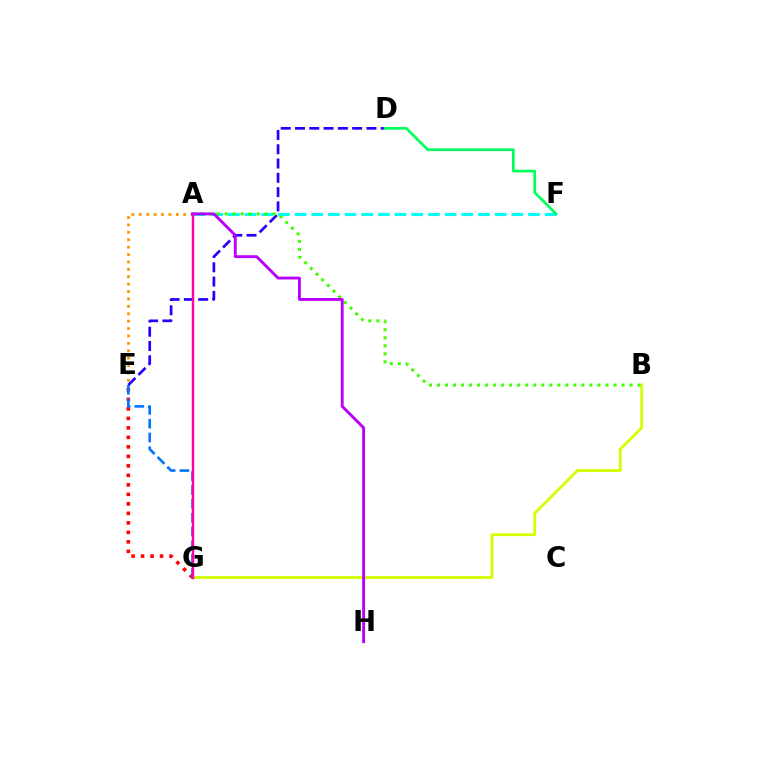{('B', 'G'): [{'color': '#d1ff00', 'line_style': 'solid', 'thickness': 2.01}], ('E', 'G'): [{'color': '#ff0000', 'line_style': 'dotted', 'thickness': 2.58}, {'color': '#0074ff', 'line_style': 'dashed', 'thickness': 1.88}], ('A', 'E'): [{'color': '#ff9400', 'line_style': 'dotted', 'thickness': 2.01}], ('D', 'E'): [{'color': '#2500ff', 'line_style': 'dashed', 'thickness': 1.94}], ('A', 'F'): [{'color': '#00fff6', 'line_style': 'dashed', 'thickness': 2.27}], ('D', 'F'): [{'color': '#00ff5c', 'line_style': 'solid', 'thickness': 1.93}], ('A', 'B'): [{'color': '#3dff00', 'line_style': 'dotted', 'thickness': 2.18}], ('A', 'G'): [{'color': '#ff00ac', 'line_style': 'solid', 'thickness': 1.78}], ('A', 'H'): [{'color': '#b900ff', 'line_style': 'solid', 'thickness': 2.07}]}